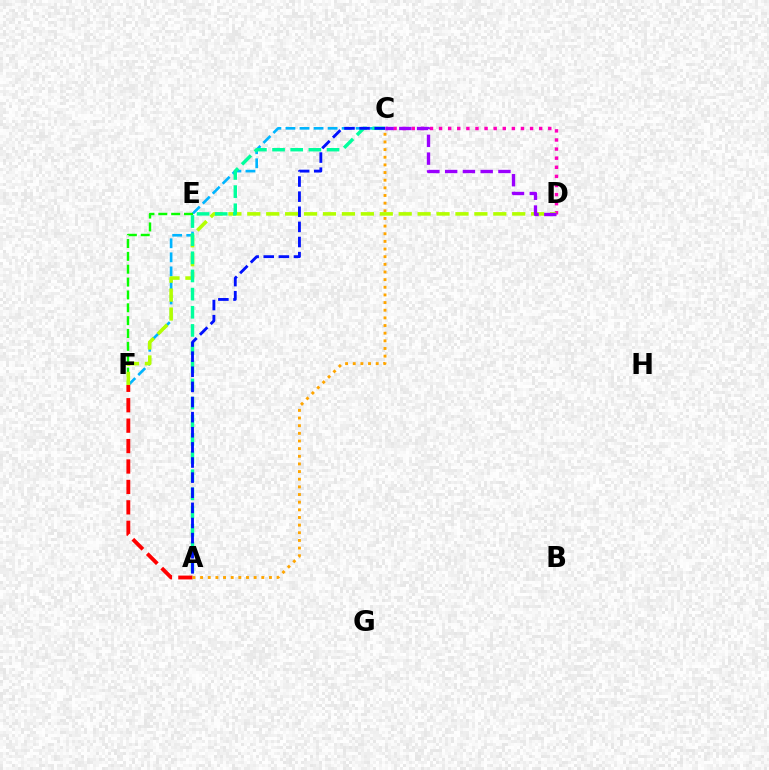{('C', 'F'): [{'color': '#00b5ff', 'line_style': 'dashed', 'thickness': 1.91}], ('C', 'D'): [{'color': '#ff00bd', 'line_style': 'dotted', 'thickness': 2.47}, {'color': '#9b00ff', 'line_style': 'dashed', 'thickness': 2.41}], ('A', 'F'): [{'color': '#ff0000', 'line_style': 'dashed', 'thickness': 2.77}], ('A', 'C'): [{'color': '#ffa500', 'line_style': 'dotted', 'thickness': 2.08}, {'color': '#00ff9d', 'line_style': 'dashed', 'thickness': 2.47}, {'color': '#0010ff', 'line_style': 'dashed', 'thickness': 2.05}], ('E', 'F'): [{'color': '#08ff00', 'line_style': 'dashed', 'thickness': 1.75}], ('D', 'F'): [{'color': '#b3ff00', 'line_style': 'dashed', 'thickness': 2.57}]}